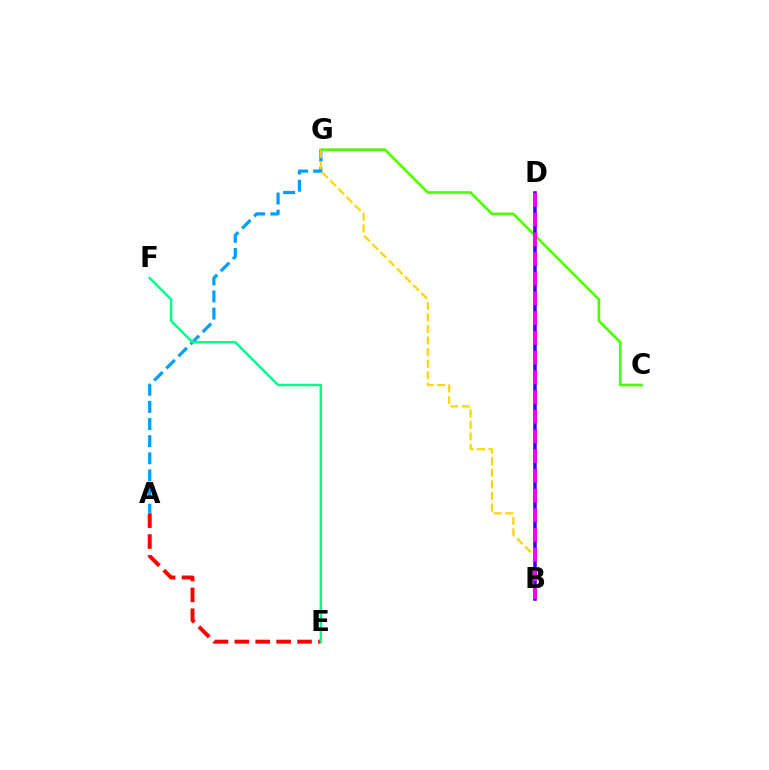{('A', 'E'): [{'color': '#ff0000', 'line_style': 'dashed', 'thickness': 2.84}], ('C', 'G'): [{'color': '#4fff00', 'line_style': 'solid', 'thickness': 1.93}], ('A', 'G'): [{'color': '#009eff', 'line_style': 'dashed', 'thickness': 2.33}], ('B', 'G'): [{'color': '#ffd500', 'line_style': 'dashed', 'thickness': 1.57}], ('B', 'D'): [{'color': '#3700ff', 'line_style': 'solid', 'thickness': 2.55}, {'color': '#ff00ed', 'line_style': 'dashed', 'thickness': 2.68}], ('E', 'F'): [{'color': '#00ff86', 'line_style': 'solid', 'thickness': 1.78}]}